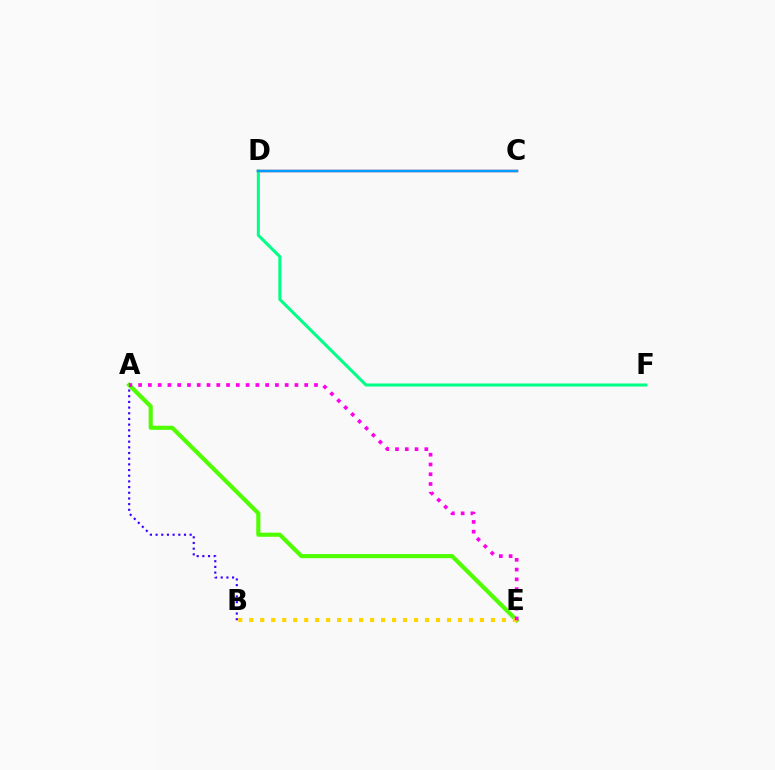{('A', 'B'): [{'color': '#3700ff', 'line_style': 'dotted', 'thickness': 1.54}], ('A', 'E'): [{'color': '#4fff00', 'line_style': 'solid', 'thickness': 2.98}, {'color': '#ff00ed', 'line_style': 'dotted', 'thickness': 2.65}], ('C', 'D'): [{'color': '#ff0000', 'line_style': 'solid', 'thickness': 1.71}, {'color': '#009eff', 'line_style': 'solid', 'thickness': 1.74}], ('B', 'E'): [{'color': '#ffd500', 'line_style': 'dotted', 'thickness': 2.98}], ('D', 'F'): [{'color': '#00ff86', 'line_style': 'solid', 'thickness': 2.19}]}